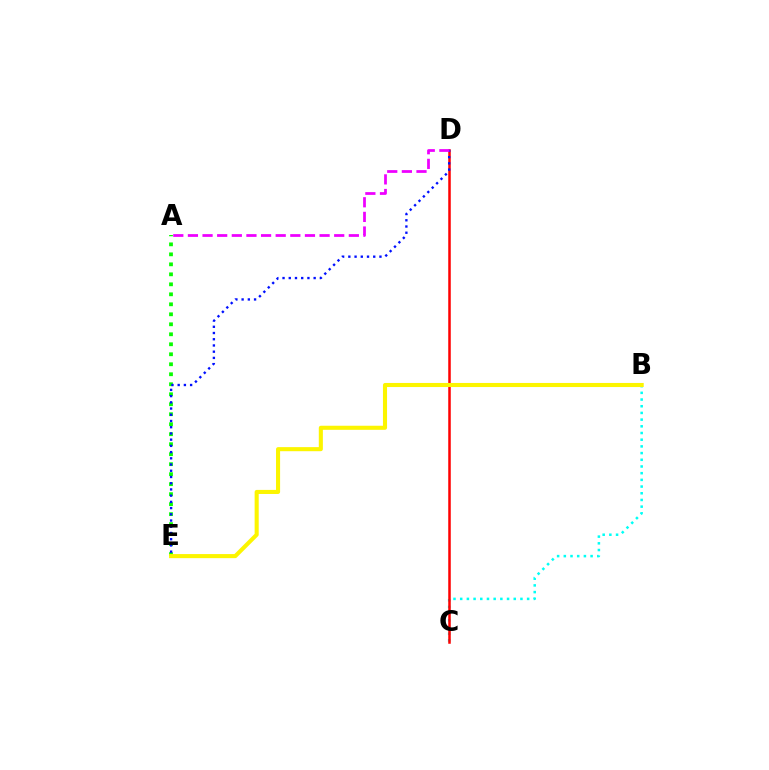{('A', 'E'): [{'color': '#08ff00', 'line_style': 'dotted', 'thickness': 2.71}], ('B', 'C'): [{'color': '#00fff6', 'line_style': 'dotted', 'thickness': 1.82}], ('C', 'D'): [{'color': '#ff0000', 'line_style': 'solid', 'thickness': 1.81}], ('D', 'E'): [{'color': '#0010ff', 'line_style': 'dotted', 'thickness': 1.69}], ('B', 'E'): [{'color': '#fcf500', 'line_style': 'solid', 'thickness': 2.93}], ('A', 'D'): [{'color': '#ee00ff', 'line_style': 'dashed', 'thickness': 1.99}]}